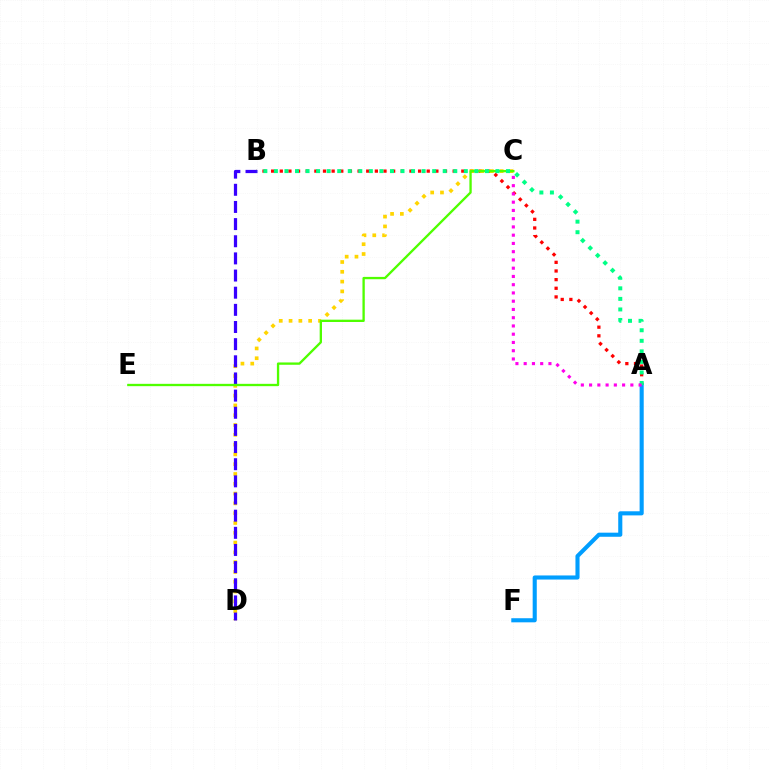{('A', 'B'): [{'color': '#ff0000', 'line_style': 'dotted', 'thickness': 2.35}, {'color': '#00ff86', 'line_style': 'dotted', 'thickness': 2.87}], ('A', 'F'): [{'color': '#009eff', 'line_style': 'solid', 'thickness': 2.95}], ('C', 'D'): [{'color': '#ffd500', 'line_style': 'dotted', 'thickness': 2.66}], ('B', 'D'): [{'color': '#3700ff', 'line_style': 'dashed', 'thickness': 2.33}], ('C', 'E'): [{'color': '#4fff00', 'line_style': 'solid', 'thickness': 1.67}], ('A', 'C'): [{'color': '#ff00ed', 'line_style': 'dotted', 'thickness': 2.24}]}